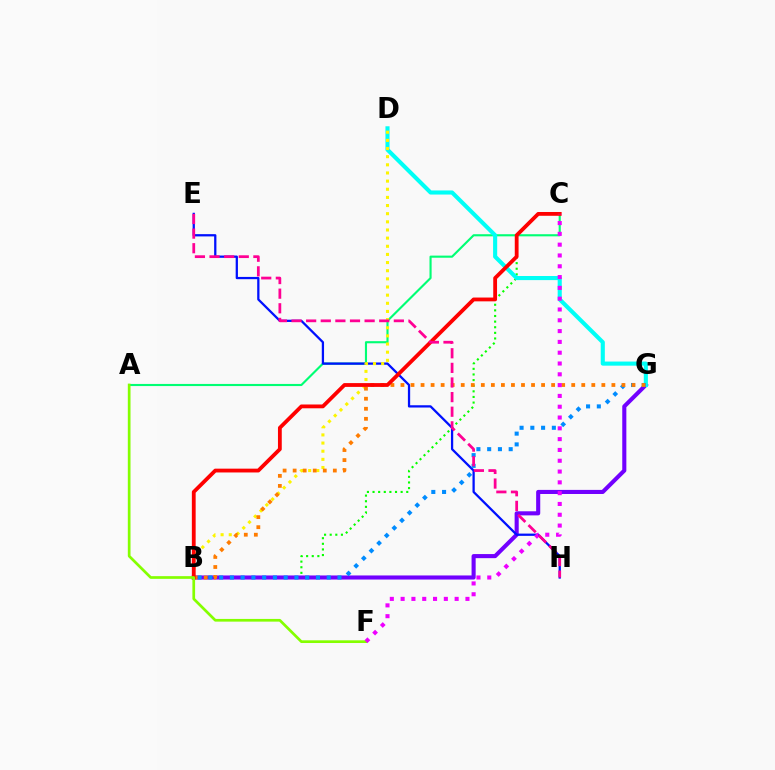{('A', 'C'): [{'color': '#00ff74', 'line_style': 'solid', 'thickness': 1.53}], ('B', 'C'): [{'color': '#08ff00', 'line_style': 'dotted', 'thickness': 1.53}, {'color': '#ff0000', 'line_style': 'solid', 'thickness': 2.74}], ('B', 'G'): [{'color': '#7200ff', 'line_style': 'solid', 'thickness': 2.94}, {'color': '#008cff', 'line_style': 'dotted', 'thickness': 2.92}, {'color': '#ff7c00', 'line_style': 'dotted', 'thickness': 2.73}], ('D', 'G'): [{'color': '#00fff6', 'line_style': 'solid', 'thickness': 2.95}], ('E', 'H'): [{'color': '#0010ff', 'line_style': 'solid', 'thickness': 1.63}, {'color': '#ff0094', 'line_style': 'dashed', 'thickness': 1.99}], ('B', 'D'): [{'color': '#fcf500', 'line_style': 'dotted', 'thickness': 2.21}], ('A', 'F'): [{'color': '#84ff00', 'line_style': 'solid', 'thickness': 1.95}], ('C', 'F'): [{'color': '#ee00ff', 'line_style': 'dotted', 'thickness': 2.94}]}